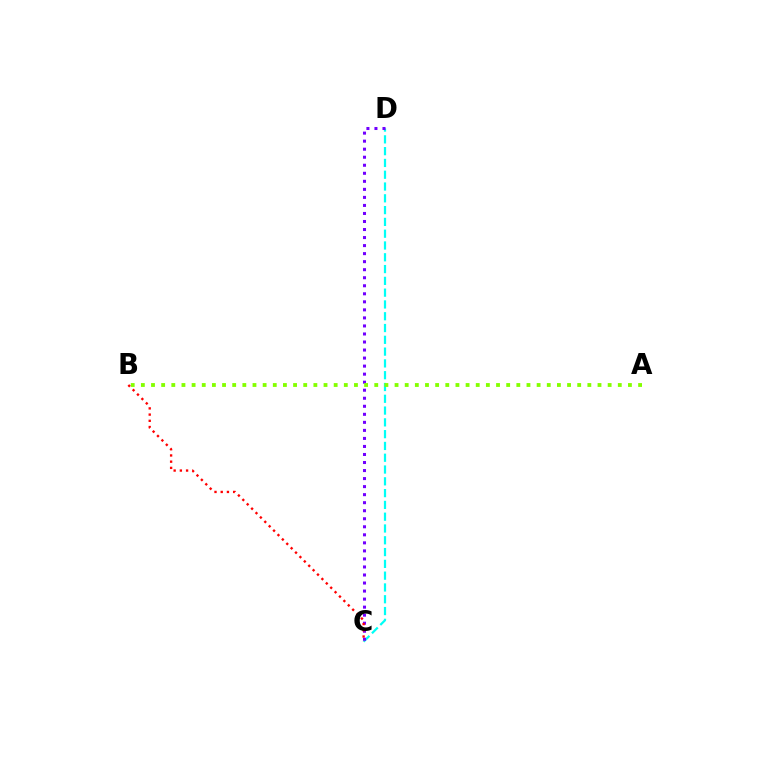{('C', 'D'): [{'color': '#00fff6', 'line_style': 'dashed', 'thickness': 1.6}, {'color': '#7200ff', 'line_style': 'dotted', 'thickness': 2.18}], ('A', 'B'): [{'color': '#84ff00', 'line_style': 'dotted', 'thickness': 2.76}], ('B', 'C'): [{'color': '#ff0000', 'line_style': 'dotted', 'thickness': 1.69}]}